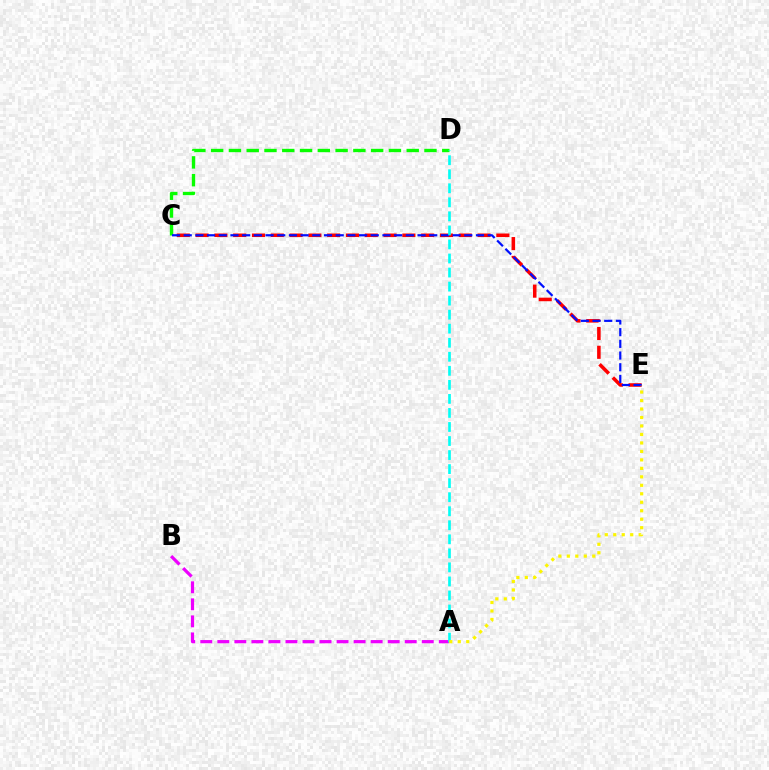{('C', 'E'): [{'color': '#ff0000', 'line_style': 'dashed', 'thickness': 2.55}, {'color': '#0010ff', 'line_style': 'dashed', 'thickness': 1.59}], ('C', 'D'): [{'color': '#08ff00', 'line_style': 'dashed', 'thickness': 2.42}], ('A', 'B'): [{'color': '#ee00ff', 'line_style': 'dashed', 'thickness': 2.31}], ('A', 'D'): [{'color': '#00fff6', 'line_style': 'dashed', 'thickness': 1.91}], ('A', 'E'): [{'color': '#fcf500', 'line_style': 'dotted', 'thickness': 2.3}]}